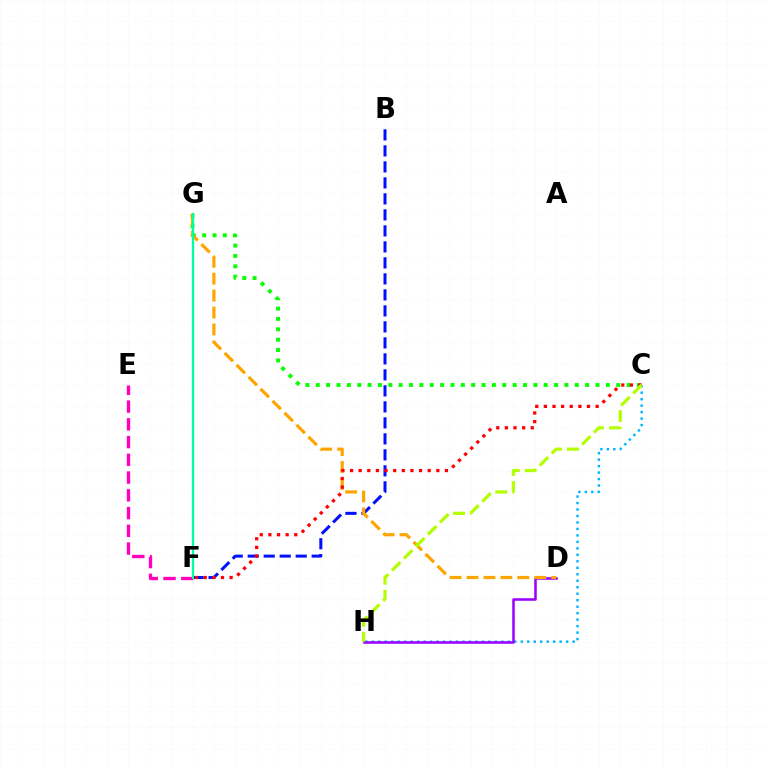{('C', 'H'): [{'color': '#00b5ff', 'line_style': 'dotted', 'thickness': 1.76}, {'color': '#b3ff00', 'line_style': 'dashed', 'thickness': 2.31}], ('B', 'F'): [{'color': '#0010ff', 'line_style': 'dashed', 'thickness': 2.17}], ('C', 'G'): [{'color': '#08ff00', 'line_style': 'dotted', 'thickness': 2.81}], ('D', 'H'): [{'color': '#9b00ff', 'line_style': 'solid', 'thickness': 1.82}], ('E', 'F'): [{'color': '#ff00bd', 'line_style': 'dashed', 'thickness': 2.41}], ('D', 'G'): [{'color': '#ffa500', 'line_style': 'dashed', 'thickness': 2.3}], ('F', 'G'): [{'color': '#00ff9d', 'line_style': 'solid', 'thickness': 1.63}], ('C', 'F'): [{'color': '#ff0000', 'line_style': 'dotted', 'thickness': 2.34}]}